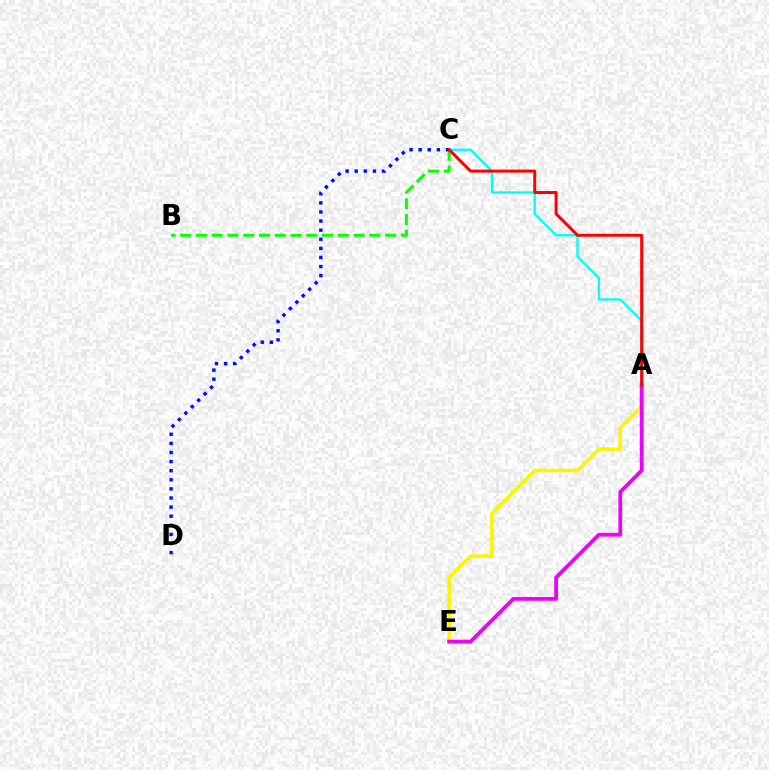{('A', 'E'): [{'color': '#fcf500', 'line_style': 'solid', 'thickness': 2.55}, {'color': '#ee00ff', 'line_style': 'solid', 'thickness': 2.72}], ('B', 'C'): [{'color': '#08ff00', 'line_style': 'dashed', 'thickness': 2.14}], ('A', 'C'): [{'color': '#00fff6', 'line_style': 'solid', 'thickness': 1.66}, {'color': '#ff0000', 'line_style': 'solid', 'thickness': 2.14}], ('C', 'D'): [{'color': '#0010ff', 'line_style': 'dotted', 'thickness': 2.47}]}